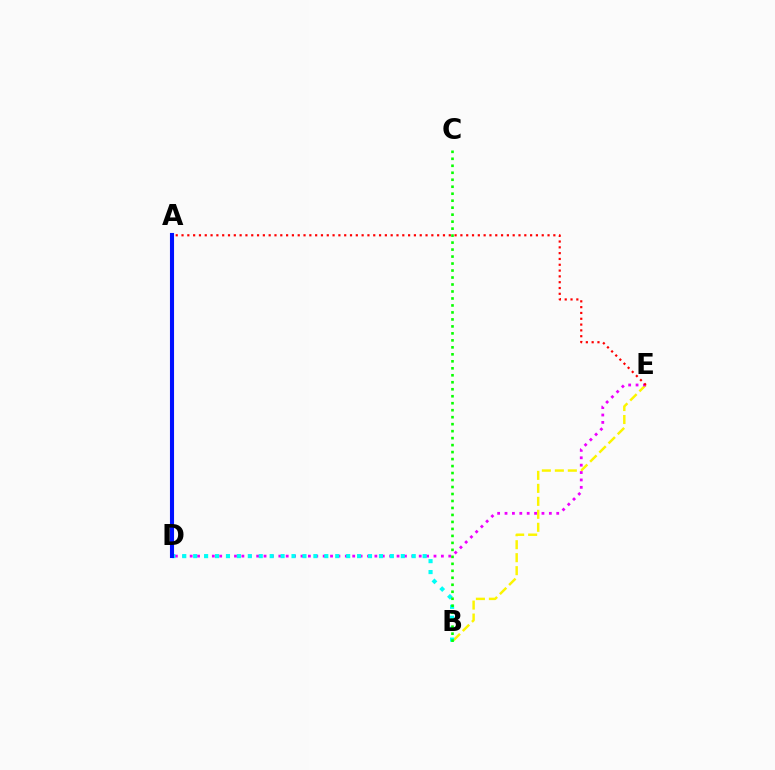{('B', 'E'): [{'color': '#fcf500', 'line_style': 'dashed', 'thickness': 1.76}], ('D', 'E'): [{'color': '#ee00ff', 'line_style': 'dotted', 'thickness': 2.01}], ('B', 'D'): [{'color': '#00fff6', 'line_style': 'dotted', 'thickness': 2.97}], ('A', 'E'): [{'color': '#ff0000', 'line_style': 'dotted', 'thickness': 1.58}], ('B', 'C'): [{'color': '#08ff00', 'line_style': 'dotted', 'thickness': 1.9}], ('A', 'D'): [{'color': '#0010ff', 'line_style': 'solid', 'thickness': 2.95}]}